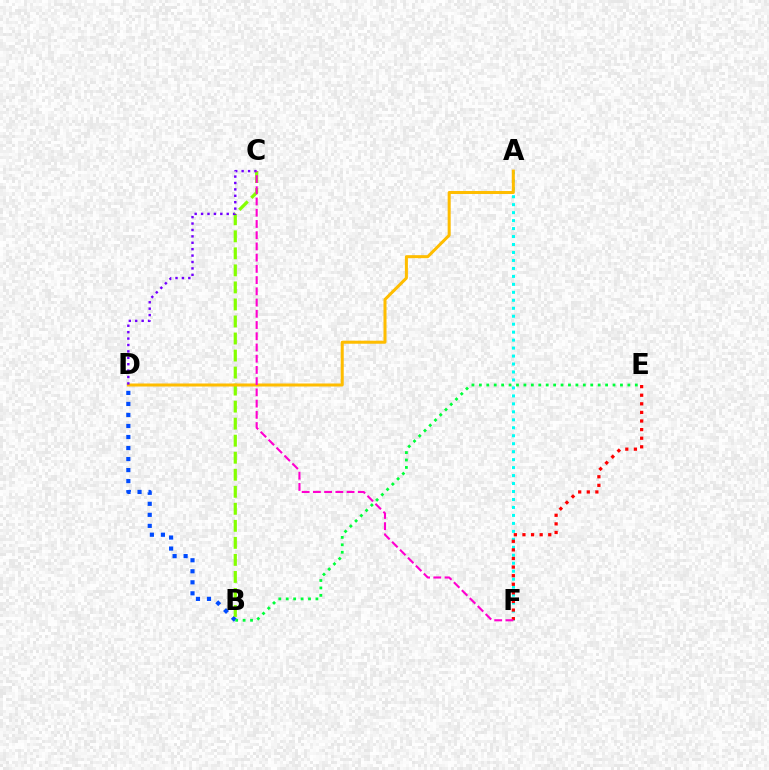{('A', 'F'): [{'color': '#00fff6', 'line_style': 'dotted', 'thickness': 2.16}], ('B', 'D'): [{'color': '#004bff', 'line_style': 'dotted', 'thickness': 3.0}], ('B', 'E'): [{'color': '#00ff39', 'line_style': 'dotted', 'thickness': 2.02}], ('E', 'F'): [{'color': '#ff0000', 'line_style': 'dotted', 'thickness': 2.34}], ('B', 'C'): [{'color': '#84ff00', 'line_style': 'dashed', 'thickness': 2.31}], ('A', 'D'): [{'color': '#ffbd00', 'line_style': 'solid', 'thickness': 2.17}], ('C', 'D'): [{'color': '#7200ff', 'line_style': 'dotted', 'thickness': 1.74}], ('C', 'F'): [{'color': '#ff00cf', 'line_style': 'dashed', 'thickness': 1.53}]}